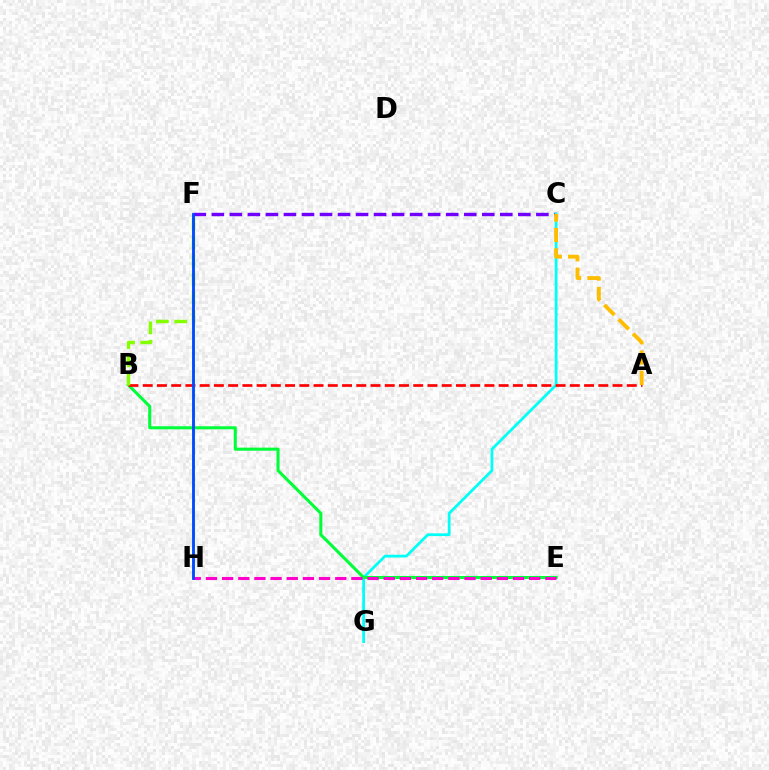{('C', 'F'): [{'color': '#7200ff', 'line_style': 'dashed', 'thickness': 2.45}], ('C', 'G'): [{'color': '#00fff6', 'line_style': 'solid', 'thickness': 1.98}], ('B', 'E'): [{'color': '#00ff39', 'line_style': 'solid', 'thickness': 2.2}], ('A', 'B'): [{'color': '#ff0000', 'line_style': 'dashed', 'thickness': 1.93}], ('E', 'H'): [{'color': '#ff00cf', 'line_style': 'dashed', 'thickness': 2.2}], ('B', 'F'): [{'color': '#84ff00', 'line_style': 'dashed', 'thickness': 2.49}], ('A', 'C'): [{'color': '#ffbd00', 'line_style': 'dashed', 'thickness': 2.76}], ('F', 'H'): [{'color': '#004bff', 'line_style': 'solid', 'thickness': 2.06}]}